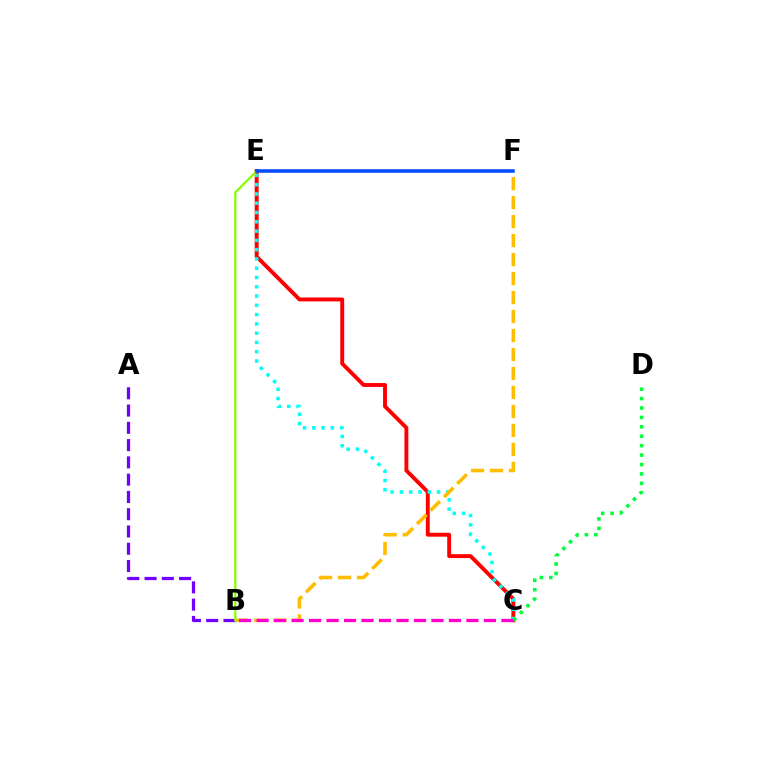{('C', 'E'): [{'color': '#ff0000', 'line_style': 'solid', 'thickness': 2.8}, {'color': '#00fff6', 'line_style': 'dotted', 'thickness': 2.52}], ('A', 'B'): [{'color': '#7200ff', 'line_style': 'dashed', 'thickness': 2.35}], ('B', 'F'): [{'color': '#ffbd00', 'line_style': 'dashed', 'thickness': 2.58}], ('B', 'E'): [{'color': '#84ff00', 'line_style': 'solid', 'thickness': 1.61}], ('E', 'F'): [{'color': '#004bff', 'line_style': 'solid', 'thickness': 2.55}], ('C', 'D'): [{'color': '#00ff39', 'line_style': 'dotted', 'thickness': 2.56}], ('B', 'C'): [{'color': '#ff00cf', 'line_style': 'dashed', 'thickness': 2.38}]}